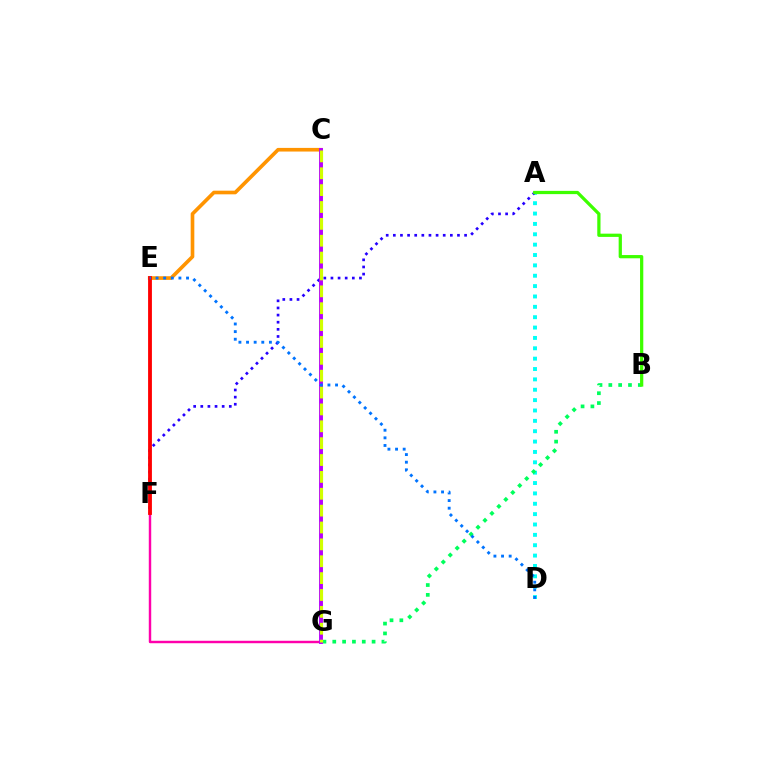{('A', 'D'): [{'color': '#00fff6', 'line_style': 'dotted', 'thickness': 2.82}], ('F', 'G'): [{'color': '#ff00ac', 'line_style': 'solid', 'thickness': 1.75}], ('A', 'F'): [{'color': '#2500ff', 'line_style': 'dotted', 'thickness': 1.94}], ('B', 'G'): [{'color': '#00ff5c', 'line_style': 'dotted', 'thickness': 2.67}], ('C', 'E'): [{'color': '#ff9400', 'line_style': 'solid', 'thickness': 2.63}], ('C', 'G'): [{'color': '#b900ff', 'line_style': 'solid', 'thickness': 2.82}, {'color': '#d1ff00', 'line_style': 'dashed', 'thickness': 2.29}], ('E', 'F'): [{'color': '#ff0000', 'line_style': 'solid', 'thickness': 2.75}], ('D', 'E'): [{'color': '#0074ff', 'line_style': 'dotted', 'thickness': 2.07}], ('A', 'B'): [{'color': '#3dff00', 'line_style': 'solid', 'thickness': 2.33}]}